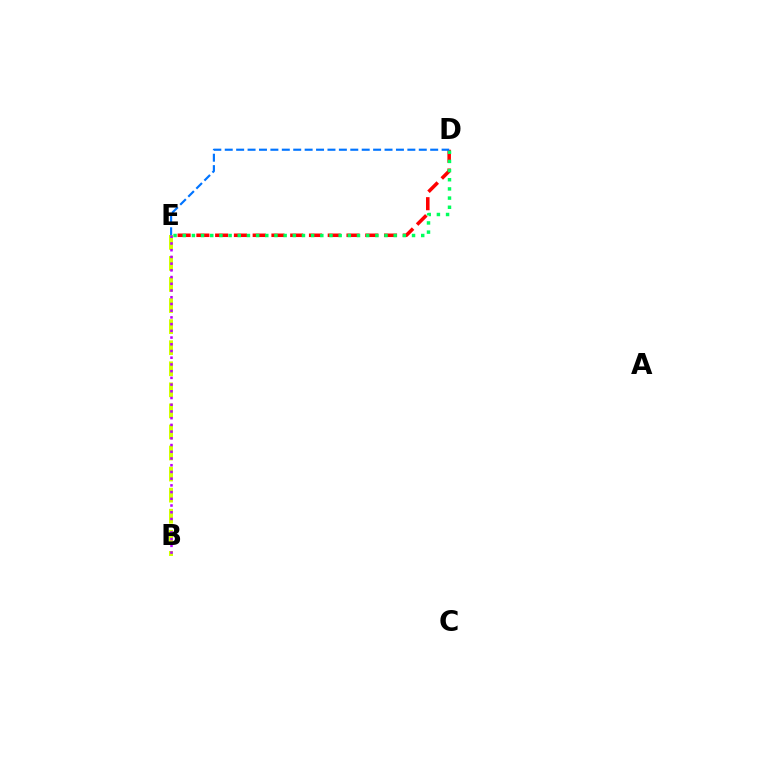{('D', 'E'): [{'color': '#ff0000', 'line_style': 'dashed', 'thickness': 2.55}, {'color': '#00ff5c', 'line_style': 'dotted', 'thickness': 2.49}, {'color': '#0074ff', 'line_style': 'dashed', 'thickness': 1.55}], ('B', 'E'): [{'color': '#d1ff00', 'line_style': 'dashed', 'thickness': 2.86}, {'color': '#b900ff', 'line_style': 'dotted', 'thickness': 1.83}]}